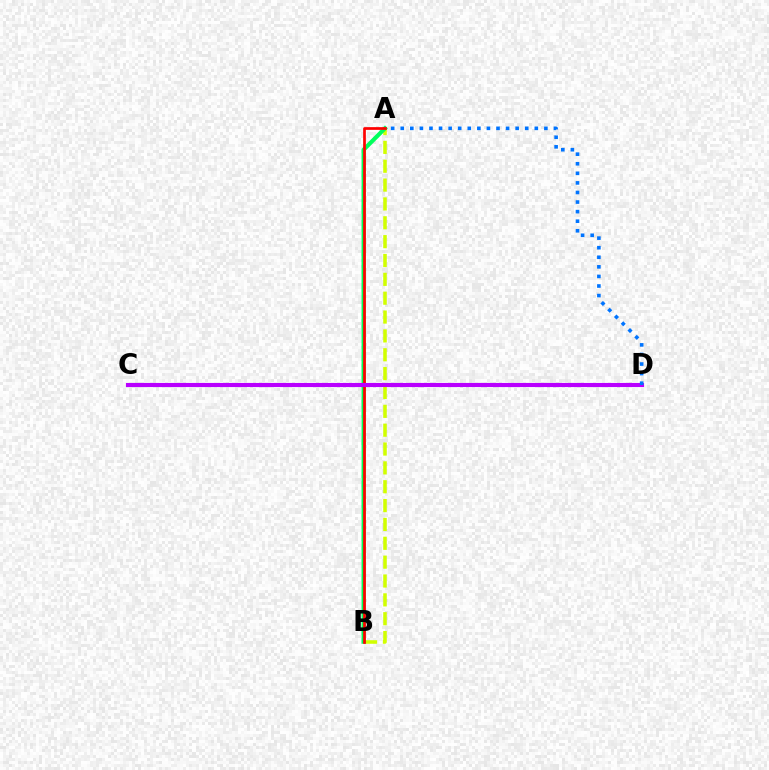{('A', 'B'): [{'color': '#d1ff00', 'line_style': 'dashed', 'thickness': 2.56}, {'color': '#00ff5c', 'line_style': 'solid', 'thickness': 2.97}, {'color': '#ff0000', 'line_style': 'solid', 'thickness': 1.95}], ('C', 'D'): [{'color': '#b900ff', 'line_style': 'solid', 'thickness': 2.96}], ('A', 'D'): [{'color': '#0074ff', 'line_style': 'dotted', 'thickness': 2.6}]}